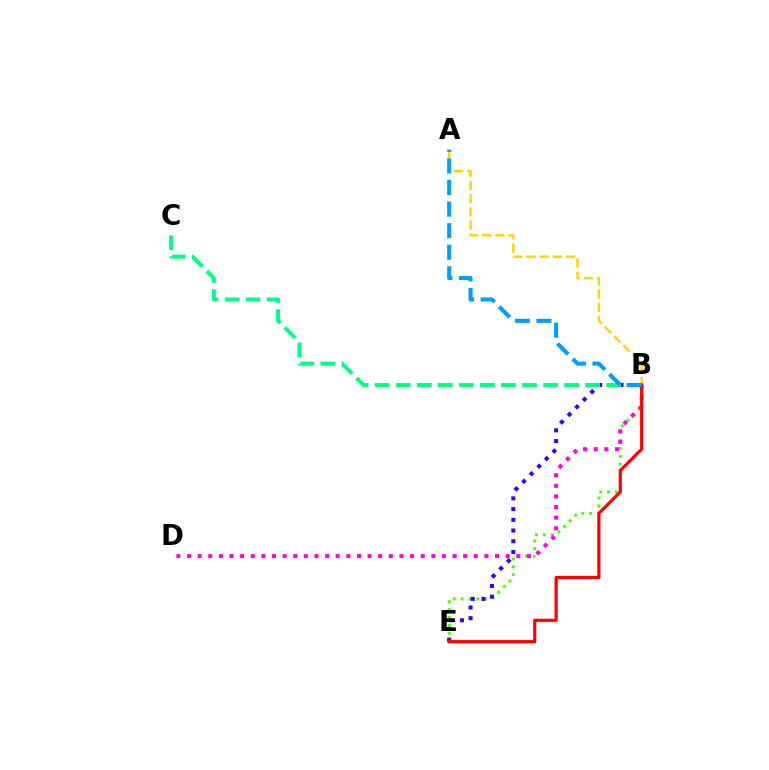{('B', 'E'): [{'color': '#4fff00', 'line_style': 'dotted', 'thickness': 2.14}, {'color': '#3700ff', 'line_style': 'dotted', 'thickness': 2.91}, {'color': '#ff0000', 'line_style': 'solid', 'thickness': 2.3}], ('B', 'D'): [{'color': '#ff00ed', 'line_style': 'dotted', 'thickness': 2.89}], ('B', 'C'): [{'color': '#00ff86', 'line_style': 'dashed', 'thickness': 2.86}], ('A', 'B'): [{'color': '#ffd500', 'line_style': 'dashed', 'thickness': 1.79}, {'color': '#009eff', 'line_style': 'dashed', 'thickness': 2.93}]}